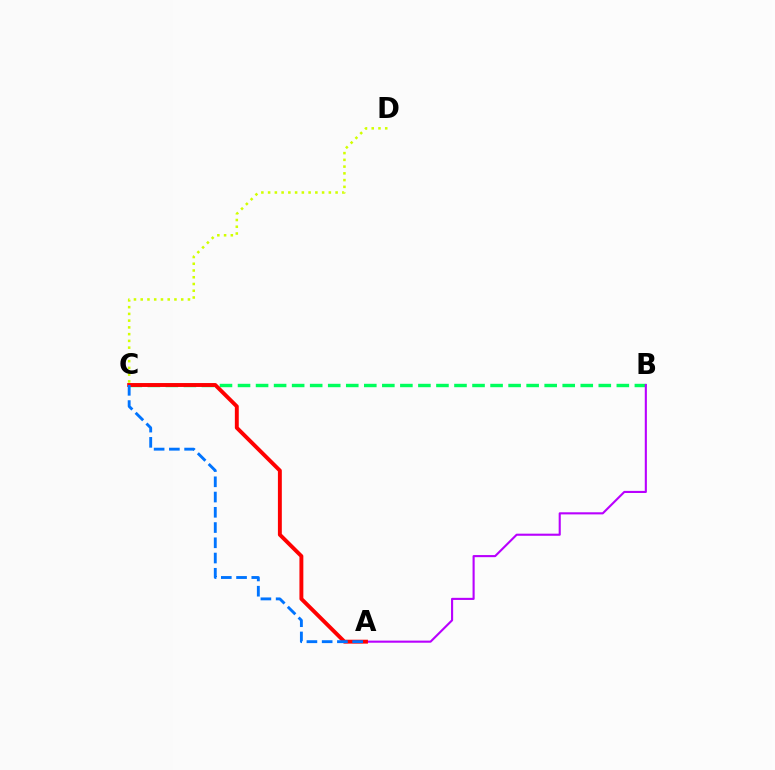{('B', 'C'): [{'color': '#00ff5c', 'line_style': 'dashed', 'thickness': 2.45}], ('A', 'B'): [{'color': '#b900ff', 'line_style': 'solid', 'thickness': 1.52}], ('C', 'D'): [{'color': '#d1ff00', 'line_style': 'dotted', 'thickness': 1.83}], ('A', 'C'): [{'color': '#ff0000', 'line_style': 'solid', 'thickness': 2.81}, {'color': '#0074ff', 'line_style': 'dashed', 'thickness': 2.07}]}